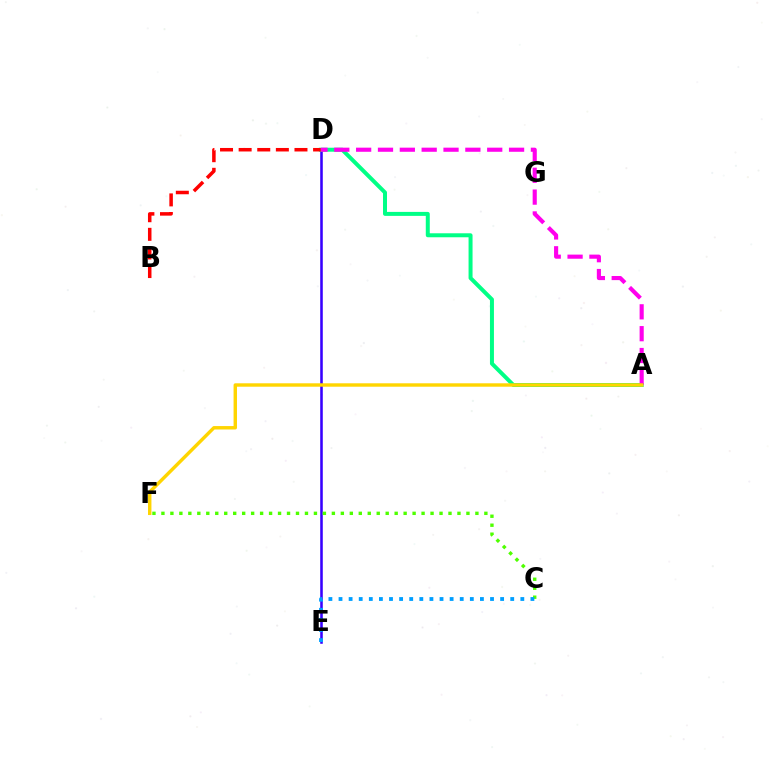{('D', 'E'): [{'color': '#3700ff', 'line_style': 'solid', 'thickness': 1.85}], ('A', 'D'): [{'color': '#00ff86', 'line_style': 'solid', 'thickness': 2.87}, {'color': '#ff00ed', 'line_style': 'dashed', 'thickness': 2.97}], ('B', 'D'): [{'color': '#ff0000', 'line_style': 'dashed', 'thickness': 2.53}], ('C', 'F'): [{'color': '#4fff00', 'line_style': 'dotted', 'thickness': 2.44}], ('C', 'E'): [{'color': '#009eff', 'line_style': 'dotted', 'thickness': 2.74}], ('A', 'F'): [{'color': '#ffd500', 'line_style': 'solid', 'thickness': 2.46}]}